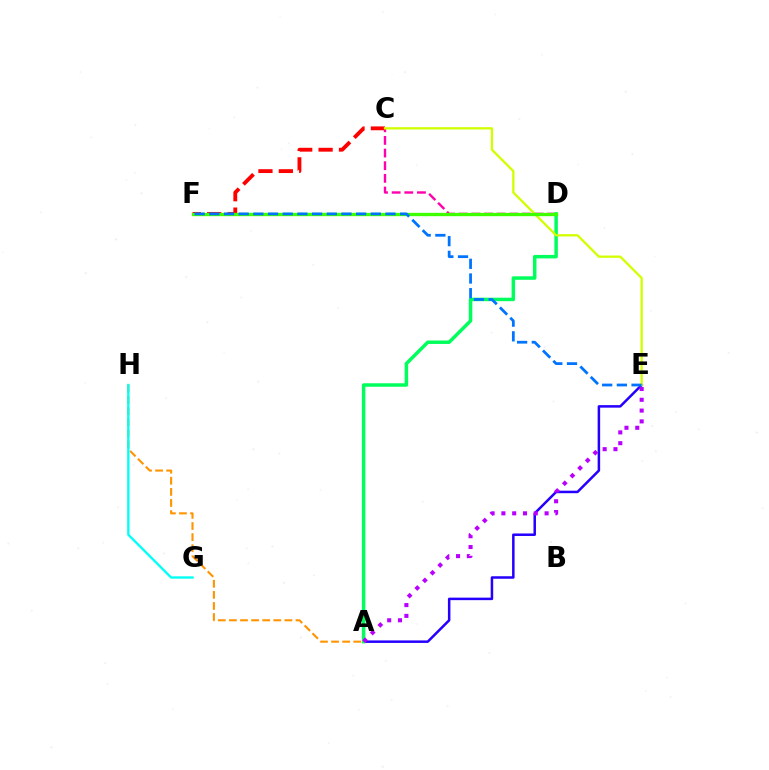{('A', 'E'): [{'color': '#2500ff', 'line_style': 'solid', 'thickness': 1.81}, {'color': '#b900ff', 'line_style': 'dotted', 'thickness': 2.93}], ('C', 'D'): [{'color': '#ff00ac', 'line_style': 'dashed', 'thickness': 1.72}], ('A', 'H'): [{'color': '#ff9400', 'line_style': 'dashed', 'thickness': 1.51}], ('G', 'H'): [{'color': '#00fff6', 'line_style': 'solid', 'thickness': 1.68}], ('A', 'D'): [{'color': '#00ff5c', 'line_style': 'solid', 'thickness': 2.5}], ('C', 'F'): [{'color': '#ff0000', 'line_style': 'dashed', 'thickness': 2.77}], ('C', 'E'): [{'color': '#d1ff00', 'line_style': 'solid', 'thickness': 1.66}], ('D', 'F'): [{'color': '#3dff00', 'line_style': 'solid', 'thickness': 2.39}], ('E', 'F'): [{'color': '#0074ff', 'line_style': 'dashed', 'thickness': 1.99}]}